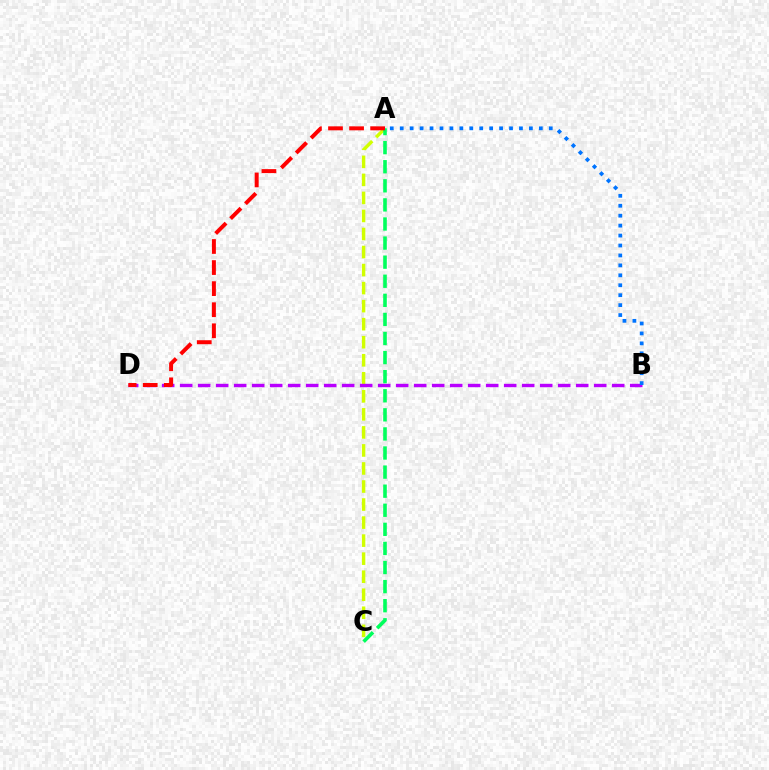{('A', 'C'): [{'color': '#d1ff00', 'line_style': 'dashed', 'thickness': 2.45}, {'color': '#00ff5c', 'line_style': 'dashed', 'thickness': 2.59}], ('B', 'D'): [{'color': '#b900ff', 'line_style': 'dashed', 'thickness': 2.45}], ('A', 'B'): [{'color': '#0074ff', 'line_style': 'dotted', 'thickness': 2.7}], ('A', 'D'): [{'color': '#ff0000', 'line_style': 'dashed', 'thickness': 2.86}]}